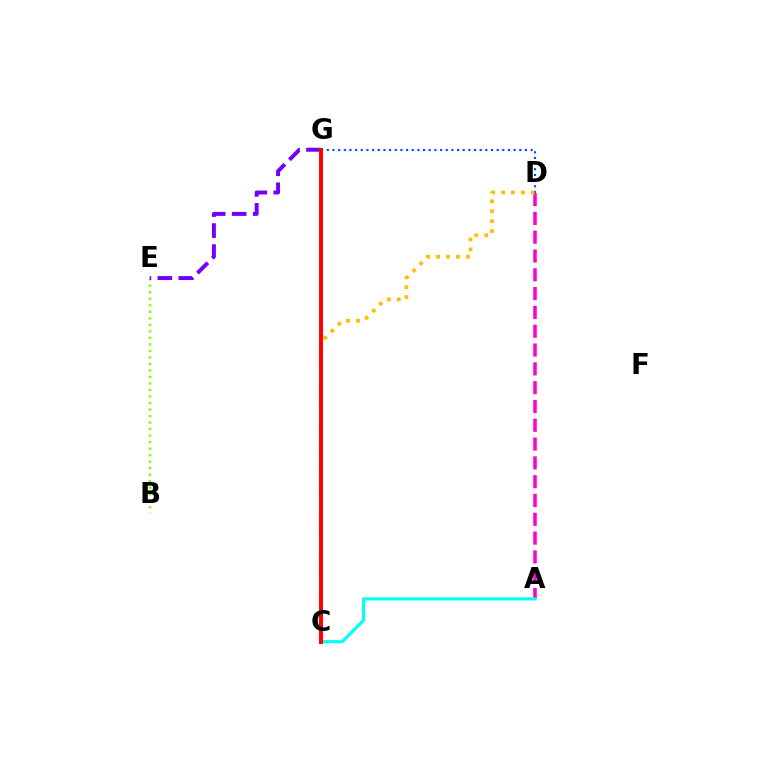{('D', 'G'): [{'color': '#004bff', 'line_style': 'dotted', 'thickness': 1.54}], ('A', 'D'): [{'color': '#ff00cf', 'line_style': 'dashed', 'thickness': 2.56}], ('C', 'G'): [{'color': '#00ff39', 'line_style': 'solid', 'thickness': 2.18}, {'color': '#ff0000', 'line_style': 'solid', 'thickness': 2.84}], ('A', 'C'): [{'color': '#00fff6', 'line_style': 'solid', 'thickness': 2.26}], ('B', 'E'): [{'color': '#84ff00', 'line_style': 'dotted', 'thickness': 1.77}], ('C', 'D'): [{'color': '#ffbd00', 'line_style': 'dotted', 'thickness': 2.7}], ('E', 'G'): [{'color': '#7200ff', 'line_style': 'dashed', 'thickness': 2.85}]}